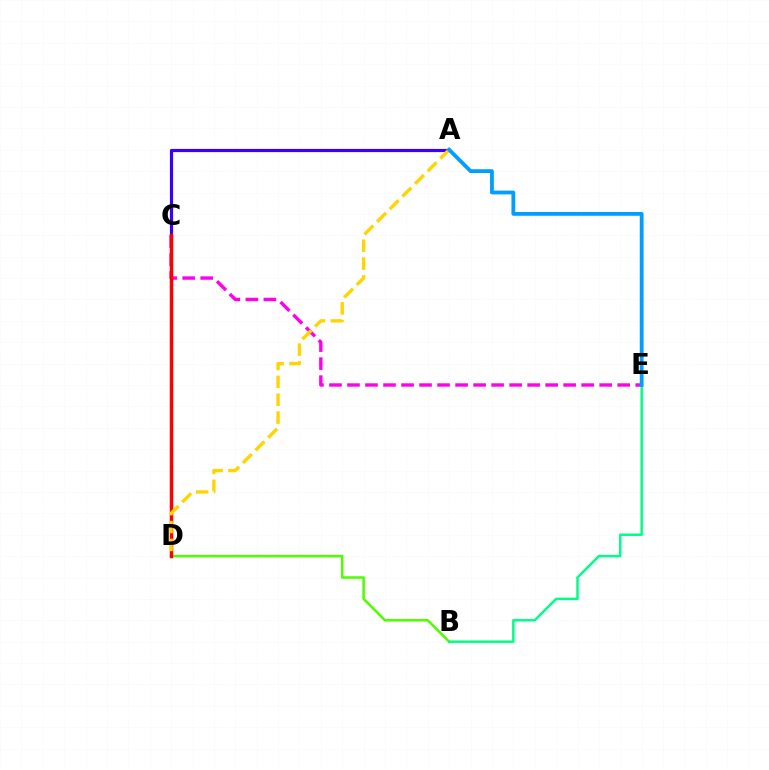{('B', 'D'): [{'color': '#4fff00', 'line_style': 'solid', 'thickness': 1.83}], ('C', 'E'): [{'color': '#ff00ed', 'line_style': 'dashed', 'thickness': 2.45}], ('A', 'C'): [{'color': '#3700ff', 'line_style': 'solid', 'thickness': 2.29}], ('B', 'E'): [{'color': '#00ff86', 'line_style': 'solid', 'thickness': 1.79}], ('C', 'D'): [{'color': '#ff0000', 'line_style': 'solid', 'thickness': 2.5}], ('A', 'D'): [{'color': '#ffd500', 'line_style': 'dashed', 'thickness': 2.43}], ('A', 'E'): [{'color': '#009eff', 'line_style': 'solid', 'thickness': 2.73}]}